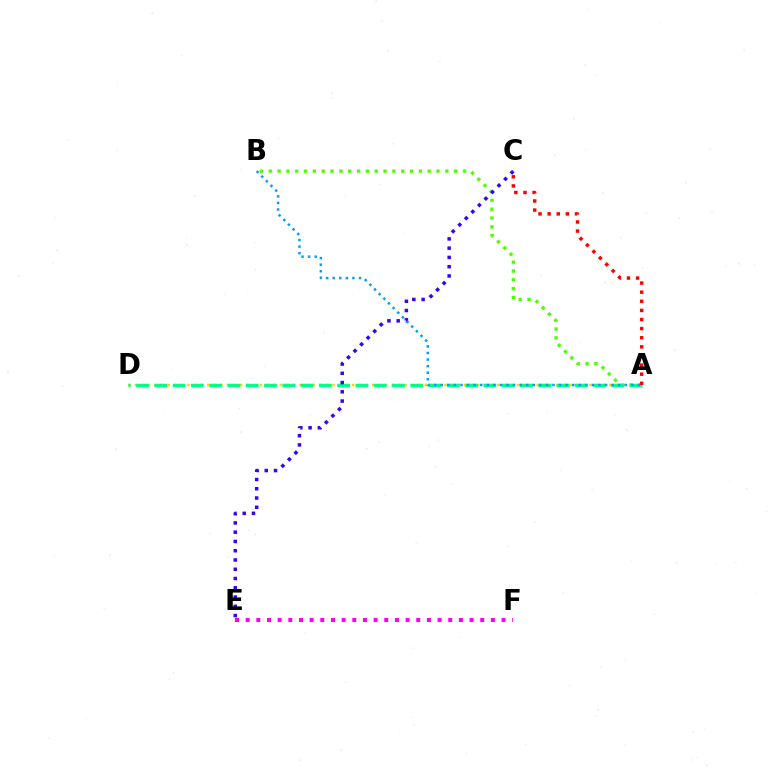{('A', 'B'): [{'color': '#4fff00', 'line_style': 'dotted', 'thickness': 2.4}, {'color': '#009eff', 'line_style': 'dotted', 'thickness': 1.79}], ('A', 'D'): [{'color': '#ffd500', 'line_style': 'dotted', 'thickness': 1.79}, {'color': '#00ff86', 'line_style': 'dashed', 'thickness': 2.48}], ('C', 'E'): [{'color': '#3700ff', 'line_style': 'dotted', 'thickness': 2.52}], ('A', 'C'): [{'color': '#ff0000', 'line_style': 'dotted', 'thickness': 2.48}], ('E', 'F'): [{'color': '#ff00ed', 'line_style': 'dotted', 'thickness': 2.9}]}